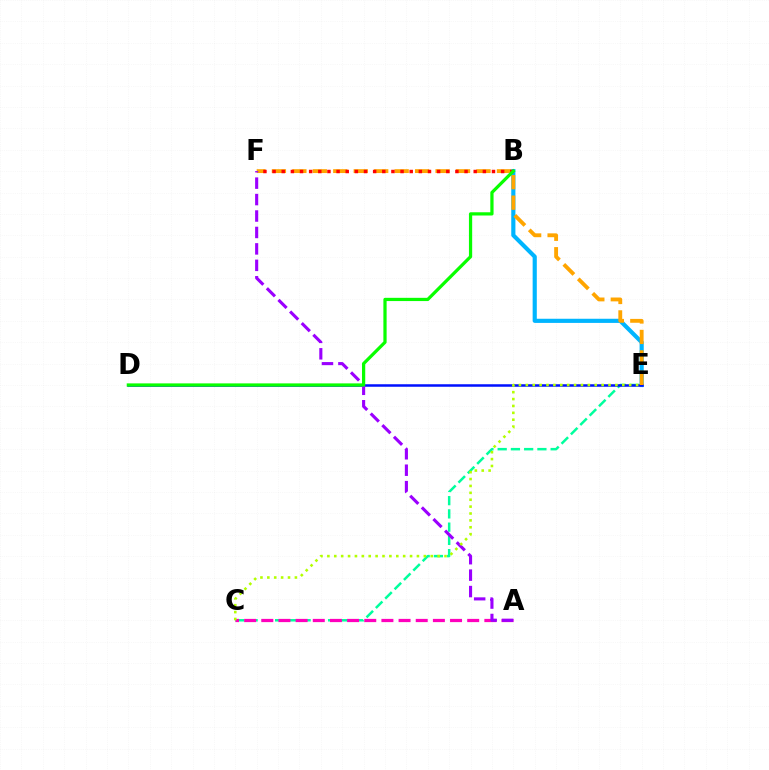{('C', 'E'): [{'color': '#00ff9d', 'line_style': 'dashed', 'thickness': 1.8}, {'color': '#b3ff00', 'line_style': 'dotted', 'thickness': 1.87}], ('A', 'C'): [{'color': '#ff00bd', 'line_style': 'dashed', 'thickness': 2.33}], ('B', 'E'): [{'color': '#00b5ff', 'line_style': 'solid', 'thickness': 2.99}], ('D', 'E'): [{'color': '#0010ff', 'line_style': 'solid', 'thickness': 1.81}], ('E', 'F'): [{'color': '#ffa500', 'line_style': 'dashed', 'thickness': 2.78}], ('B', 'F'): [{'color': '#ff0000', 'line_style': 'dotted', 'thickness': 2.48}], ('A', 'F'): [{'color': '#9b00ff', 'line_style': 'dashed', 'thickness': 2.23}], ('B', 'D'): [{'color': '#08ff00', 'line_style': 'solid', 'thickness': 2.33}]}